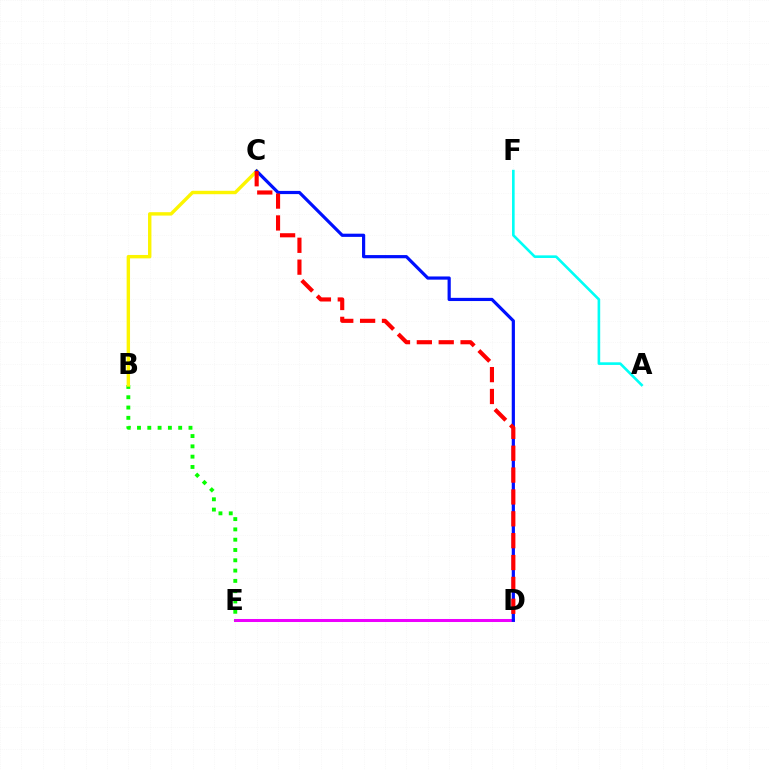{('D', 'E'): [{'color': '#ee00ff', 'line_style': 'solid', 'thickness': 2.18}], ('B', 'E'): [{'color': '#08ff00', 'line_style': 'dotted', 'thickness': 2.8}], ('B', 'C'): [{'color': '#fcf500', 'line_style': 'solid', 'thickness': 2.45}], ('C', 'D'): [{'color': '#0010ff', 'line_style': 'solid', 'thickness': 2.3}, {'color': '#ff0000', 'line_style': 'dashed', 'thickness': 2.97}], ('A', 'F'): [{'color': '#00fff6', 'line_style': 'solid', 'thickness': 1.89}]}